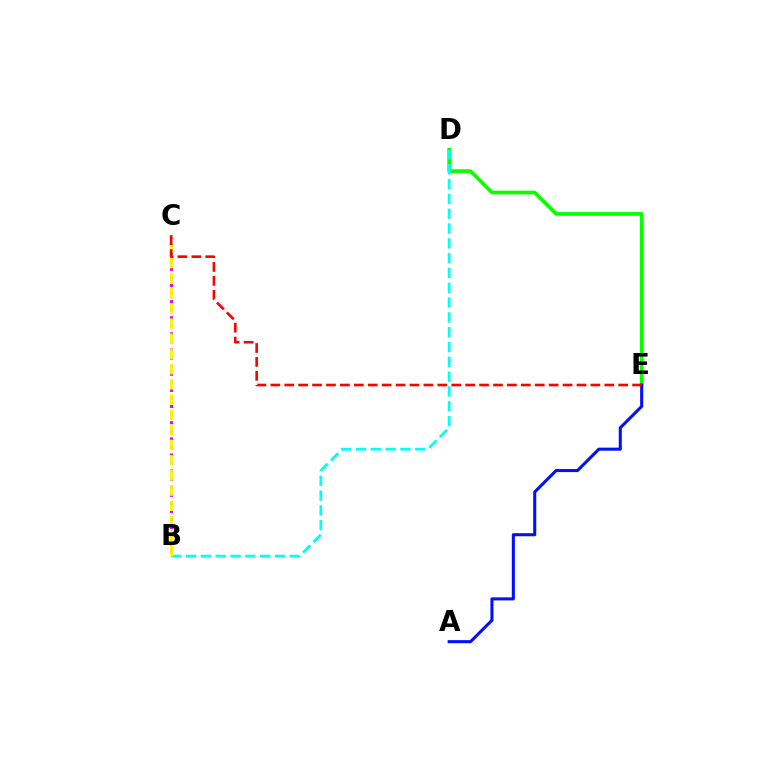{('D', 'E'): [{'color': '#08ff00', 'line_style': 'solid', 'thickness': 2.63}], ('B', 'D'): [{'color': '#00fff6', 'line_style': 'dashed', 'thickness': 2.01}], ('A', 'E'): [{'color': '#0010ff', 'line_style': 'solid', 'thickness': 2.2}], ('B', 'C'): [{'color': '#ee00ff', 'line_style': 'dotted', 'thickness': 2.19}, {'color': '#fcf500', 'line_style': 'dashed', 'thickness': 2.06}], ('C', 'E'): [{'color': '#ff0000', 'line_style': 'dashed', 'thickness': 1.89}]}